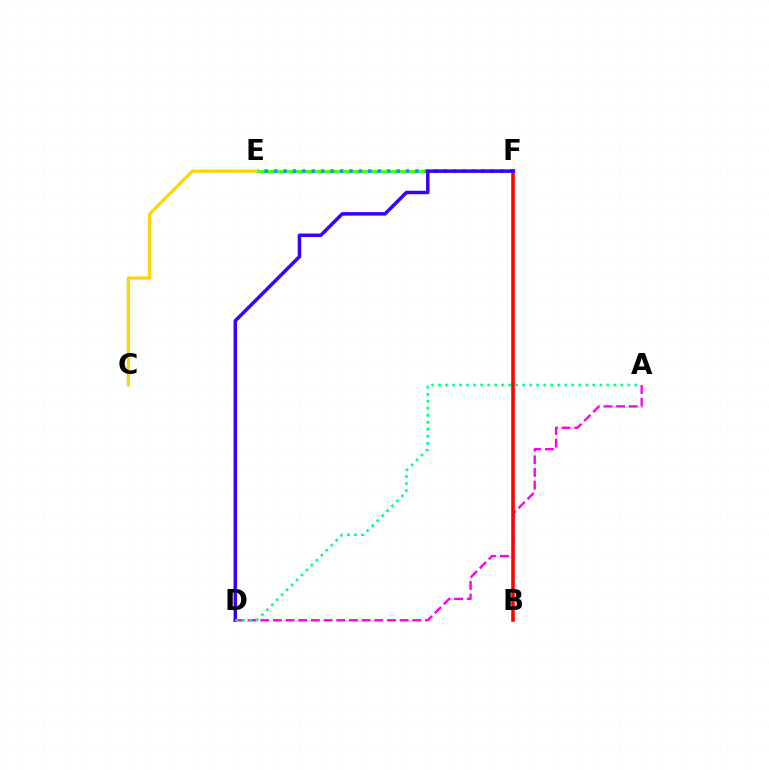{('A', 'D'): [{'color': '#ff00ed', 'line_style': 'dashed', 'thickness': 1.72}, {'color': '#00ff86', 'line_style': 'dotted', 'thickness': 1.9}], ('E', 'F'): [{'color': '#4fff00', 'line_style': 'solid', 'thickness': 2.15}, {'color': '#009eff', 'line_style': 'dotted', 'thickness': 2.56}], ('C', 'E'): [{'color': '#ffd500', 'line_style': 'solid', 'thickness': 2.31}], ('B', 'F'): [{'color': '#ff0000', 'line_style': 'solid', 'thickness': 2.58}], ('D', 'F'): [{'color': '#3700ff', 'line_style': 'solid', 'thickness': 2.51}]}